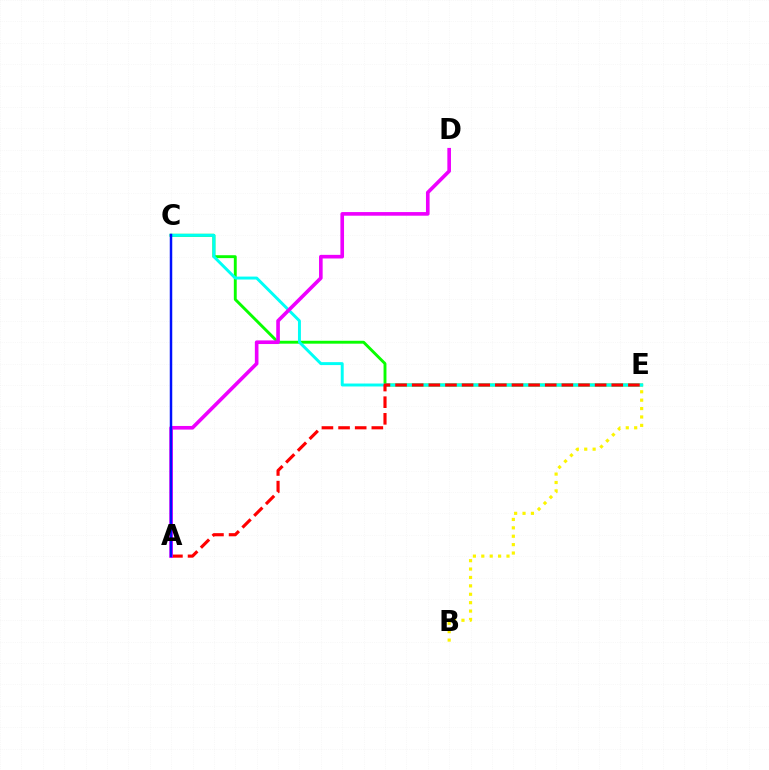{('C', 'E'): [{'color': '#08ff00', 'line_style': 'solid', 'thickness': 2.09}, {'color': '#00fff6', 'line_style': 'solid', 'thickness': 2.12}], ('A', 'E'): [{'color': '#ff0000', 'line_style': 'dashed', 'thickness': 2.26}], ('B', 'E'): [{'color': '#fcf500', 'line_style': 'dotted', 'thickness': 2.28}], ('A', 'D'): [{'color': '#ee00ff', 'line_style': 'solid', 'thickness': 2.61}], ('A', 'C'): [{'color': '#0010ff', 'line_style': 'solid', 'thickness': 1.79}]}